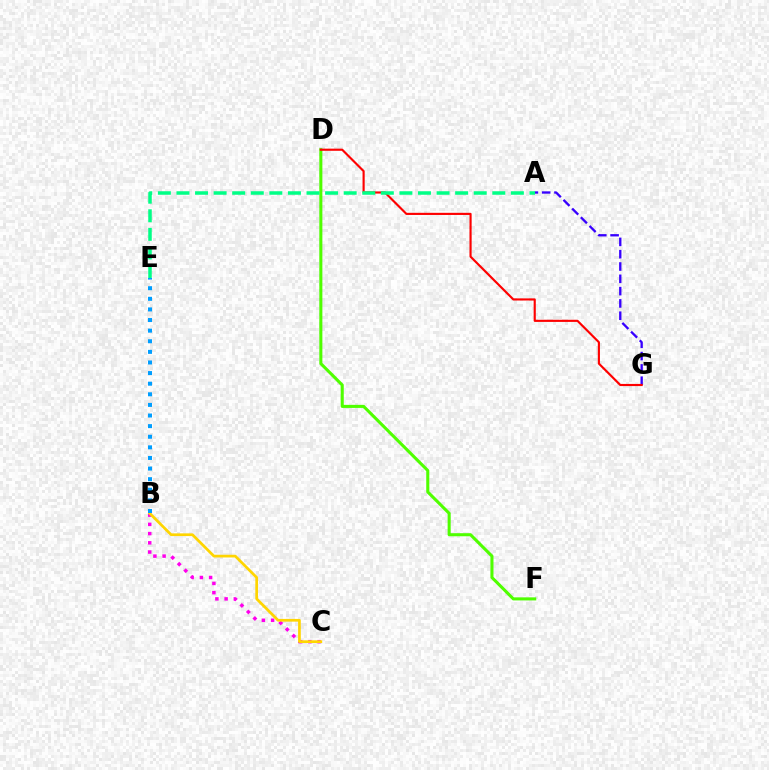{('A', 'G'): [{'color': '#3700ff', 'line_style': 'dashed', 'thickness': 1.67}], ('D', 'F'): [{'color': '#4fff00', 'line_style': 'solid', 'thickness': 2.21}], ('D', 'G'): [{'color': '#ff0000', 'line_style': 'solid', 'thickness': 1.54}], ('B', 'C'): [{'color': '#ff00ed', 'line_style': 'dotted', 'thickness': 2.51}, {'color': '#ffd500', 'line_style': 'solid', 'thickness': 1.96}], ('B', 'E'): [{'color': '#009eff', 'line_style': 'dotted', 'thickness': 2.88}], ('A', 'E'): [{'color': '#00ff86', 'line_style': 'dashed', 'thickness': 2.52}]}